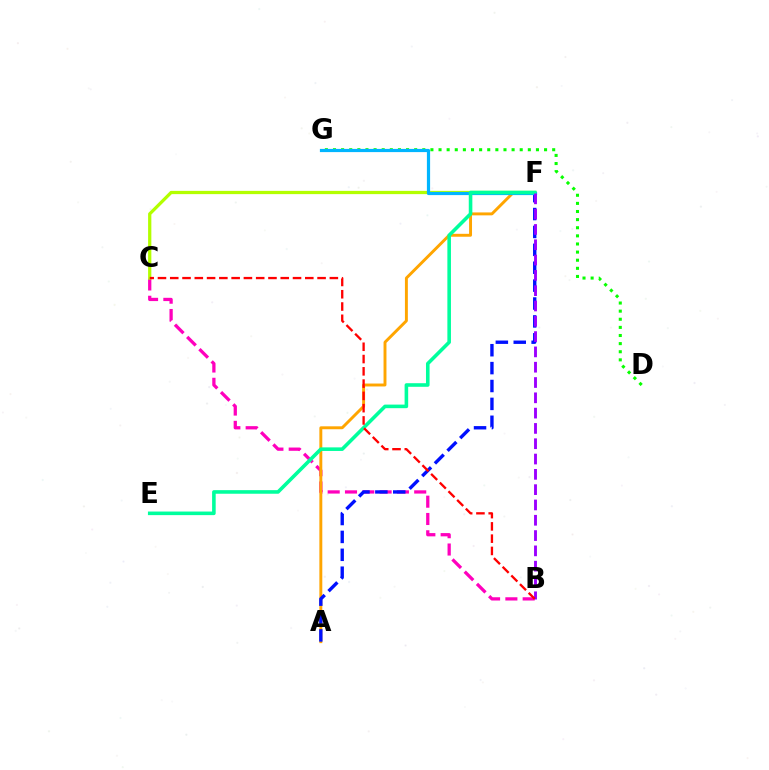{('B', 'C'): [{'color': '#ff00bd', 'line_style': 'dashed', 'thickness': 2.35}, {'color': '#ff0000', 'line_style': 'dashed', 'thickness': 1.67}], ('A', 'F'): [{'color': '#ffa500', 'line_style': 'solid', 'thickness': 2.11}, {'color': '#0010ff', 'line_style': 'dashed', 'thickness': 2.43}], ('D', 'G'): [{'color': '#08ff00', 'line_style': 'dotted', 'thickness': 2.21}], ('C', 'F'): [{'color': '#b3ff00', 'line_style': 'solid', 'thickness': 2.34}], ('F', 'G'): [{'color': '#00b5ff', 'line_style': 'solid', 'thickness': 2.31}], ('E', 'F'): [{'color': '#00ff9d', 'line_style': 'solid', 'thickness': 2.58}], ('B', 'F'): [{'color': '#9b00ff', 'line_style': 'dashed', 'thickness': 2.08}]}